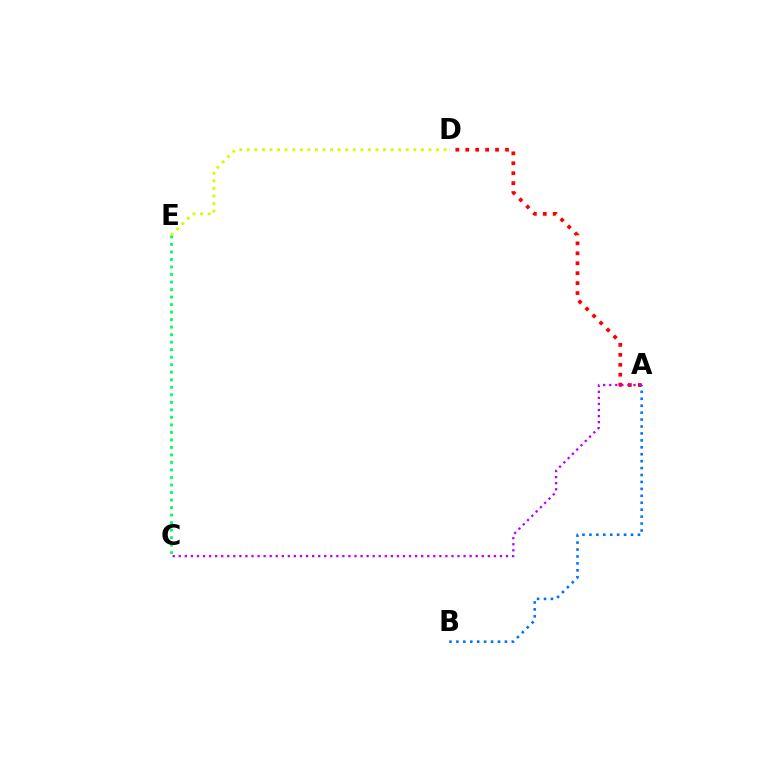{('A', 'D'): [{'color': '#ff0000', 'line_style': 'dotted', 'thickness': 2.7}], ('D', 'E'): [{'color': '#d1ff00', 'line_style': 'dotted', 'thickness': 2.06}], ('A', 'B'): [{'color': '#0074ff', 'line_style': 'dotted', 'thickness': 1.88}], ('C', 'E'): [{'color': '#00ff5c', 'line_style': 'dotted', 'thickness': 2.04}], ('A', 'C'): [{'color': '#b900ff', 'line_style': 'dotted', 'thickness': 1.65}]}